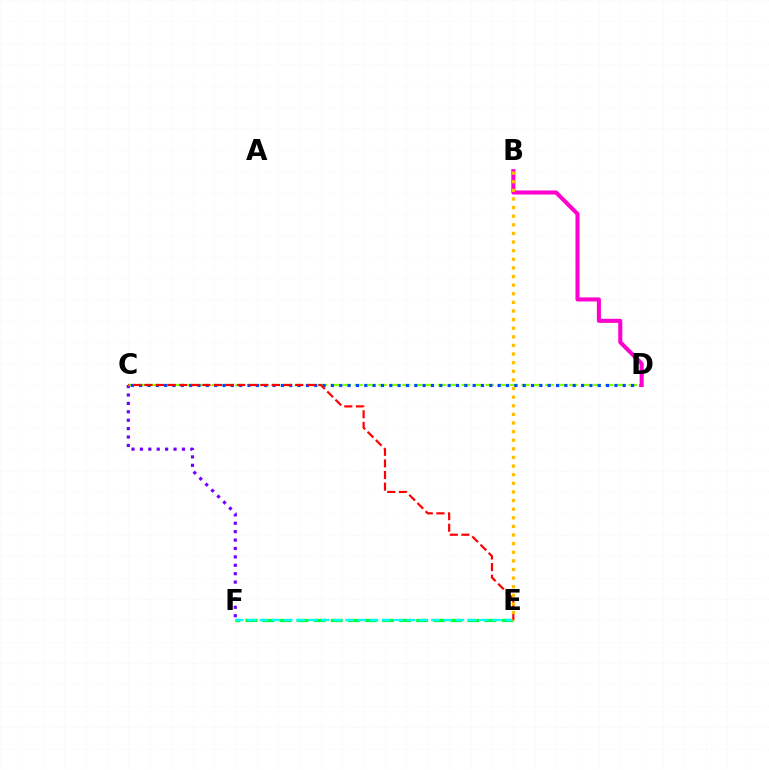{('C', 'F'): [{'color': '#7200ff', 'line_style': 'dotted', 'thickness': 2.28}], ('E', 'F'): [{'color': '#00ff39', 'line_style': 'dashed', 'thickness': 2.32}, {'color': '#00fff6', 'line_style': 'dashed', 'thickness': 1.66}], ('C', 'D'): [{'color': '#84ff00', 'line_style': 'dashed', 'thickness': 1.62}, {'color': '#004bff', 'line_style': 'dotted', 'thickness': 2.27}], ('B', 'D'): [{'color': '#ff00cf', 'line_style': 'solid', 'thickness': 2.92}], ('C', 'E'): [{'color': '#ff0000', 'line_style': 'dashed', 'thickness': 1.58}], ('B', 'E'): [{'color': '#ffbd00', 'line_style': 'dotted', 'thickness': 2.34}]}